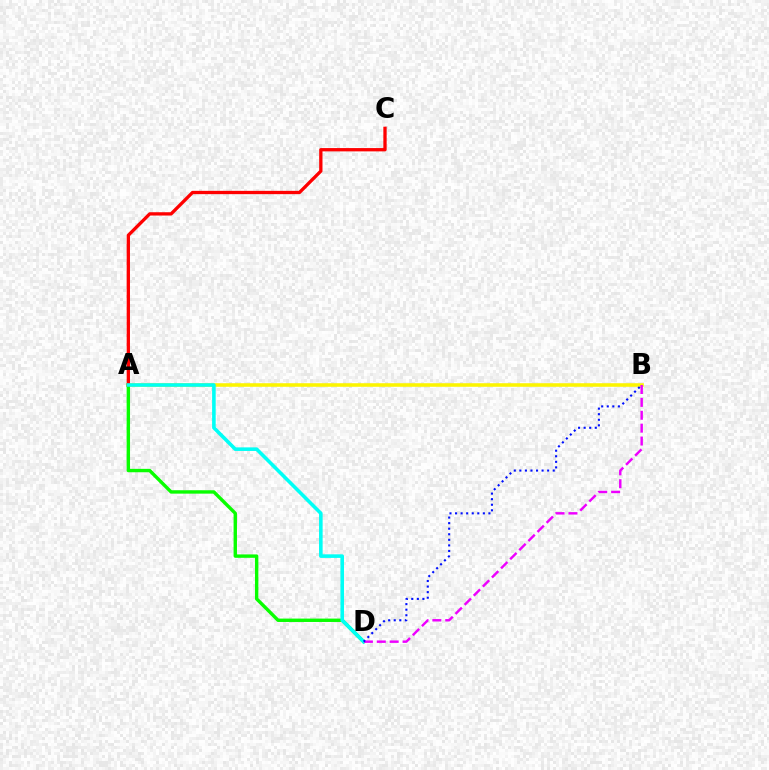{('A', 'B'): [{'color': '#fcf500', 'line_style': 'solid', 'thickness': 2.57}], ('A', 'D'): [{'color': '#08ff00', 'line_style': 'solid', 'thickness': 2.44}, {'color': '#00fff6', 'line_style': 'solid', 'thickness': 2.58}], ('A', 'C'): [{'color': '#ff0000', 'line_style': 'solid', 'thickness': 2.38}], ('B', 'D'): [{'color': '#ee00ff', 'line_style': 'dashed', 'thickness': 1.75}, {'color': '#0010ff', 'line_style': 'dotted', 'thickness': 1.51}]}